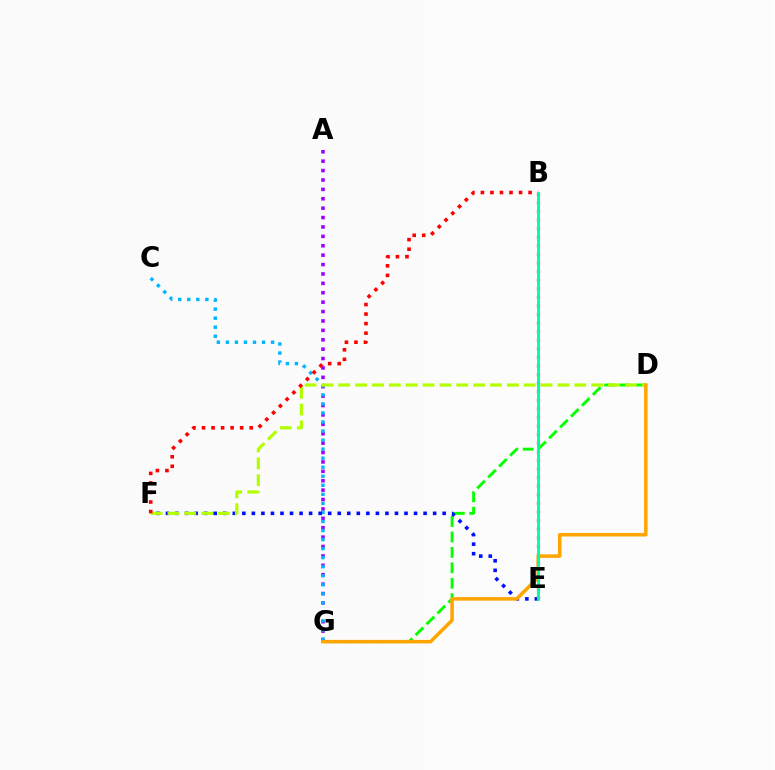{('A', 'G'): [{'color': '#9b00ff', 'line_style': 'dotted', 'thickness': 2.55}], ('C', 'G'): [{'color': '#00b5ff', 'line_style': 'dotted', 'thickness': 2.46}], ('D', 'G'): [{'color': '#08ff00', 'line_style': 'dashed', 'thickness': 2.09}, {'color': '#ffa500', 'line_style': 'solid', 'thickness': 2.54}], ('E', 'F'): [{'color': '#0010ff', 'line_style': 'dotted', 'thickness': 2.59}], ('B', 'E'): [{'color': '#ff00bd', 'line_style': 'dotted', 'thickness': 2.33}, {'color': '#00ff9d', 'line_style': 'solid', 'thickness': 2.09}], ('D', 'F'): [{'color': '#b3ff00', 'line_style': 'dashed', 'thickness': 2.29}], ('B', 'F'): [{'color': '#ff0000', 'line_style': 'dotted', 'thickness': 2.59}]}